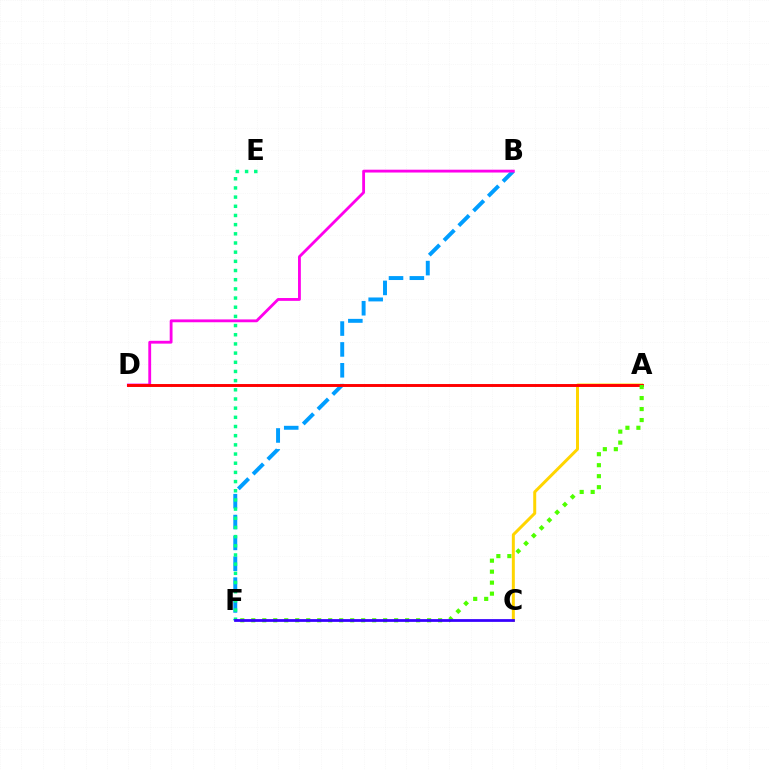{('A', 'C'): [{'color': '#ffd500', 'line_style': 'solid', 'thickness': 2.15}], ('B', 'F'): [{'color': '#009eff', 'line_style': 'dashed', 'thickness': 2.83}], ('B', 'D'): [{'color': '#ff00ed', 'line_style': 'solid', 'thickness': 2.04}], ('A', 'D'): [{'color': '#ff0000', 'line_style': 'solid', 'thickness': 2.11}], ('A', 'F'): [{'color': '#4fff00', 'line_style': 'dotted', 'thickness': 2.99}], ('E', 'F'): [{'color': '#00ff86', 'line_style': 'dotted', 'thickness': 2.49}], ('C', 'F'): [{'color': '#3700ff', 'line_style': 'solid', 'thickness': 1.98}]}